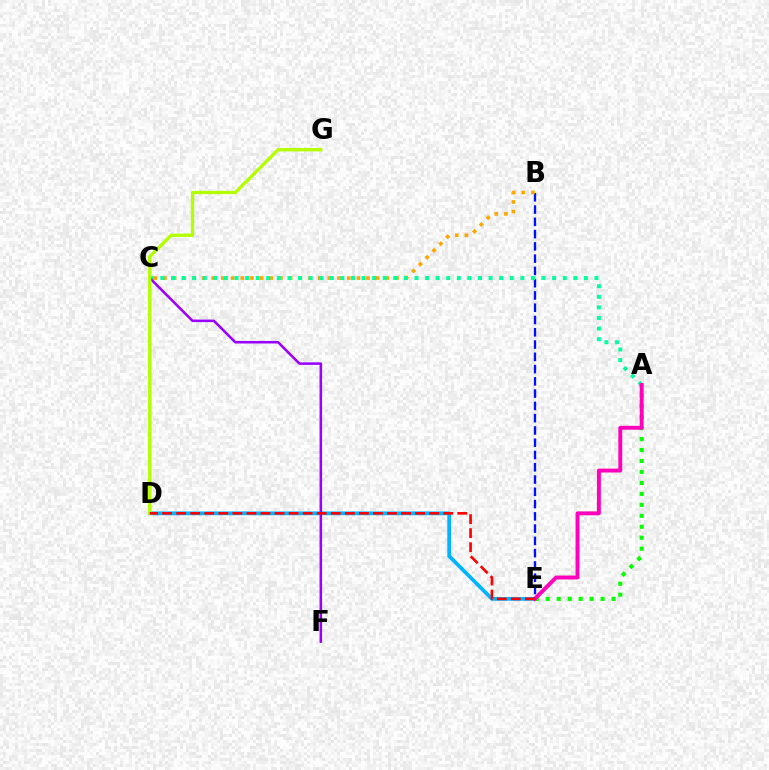{('D', 'E'): [{'color': '#00b5ff', 'line_style': 'solid', 'thickness': 2.71}, {'color': '#ff0000', 'line_style': 'dashed', 'thickness': 1.91}], ('A', 'E'): [{'color': '#08ff00', 'line_style': 'dotted', 'thickness': 2.98}, {'color': '#ff00bd', 'line_style': 'solid', 'thickness': 2.82}], ('B', 'E'): [{'color': '#0010ff', 'line_style': 'dashed', 'thickness': 1.67}], ('B', 'C'): [{'color': '#ffa500', 'line_style': 'dotted', 'thickness': 2.63}], ('A', 'C'): [{'color': '#00ff9d', 'line_style': 'dotted', 'thickness': 2.88}], ('C', 'F'): [{'color': '#9b00ff', 'line_style': 'solid', 'thickness': 1.83}], ('D', 'G'): [{'color': '#b3ff00', 'line_style': 'solid', 'thickness': 2.38}]}